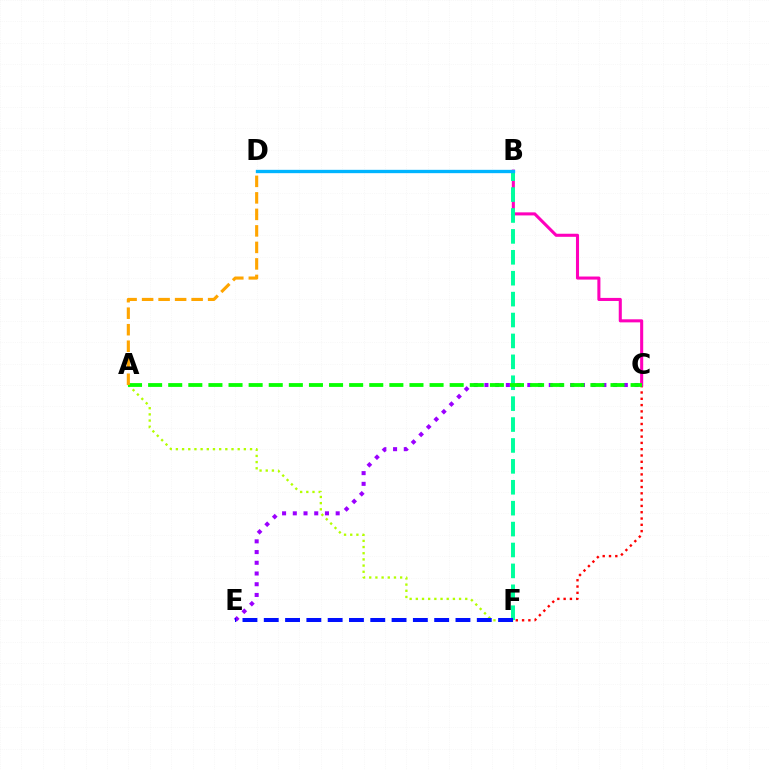{('C', 'F'): [{'color': '#ff0000', 'line_style': 'dotted', 'thickness': 1.71}], ('A', 'F'): [{'color': '#b3ff00', 'line_style': 'dotted', 'thickness': 1.68}], ('B', 'C'): [{'color': '#ff00bd', 'line_style': 'solid', 'thickness': 2.21}], ('B', 'F'): [{'color': '#00ff9d', 'line_style': 'dashed', 'thickness': 2.84}], ('B', 'D'): [{'color': '#00b5ff', 'line_style': 'solid', 'thickness': 2.4}], ('C', 'E'): [{'color': '#9b00ff', 'line_style': 'dotted', 'thickness': 2.91}], ('E', 'F'): [{'color': '#0010ff', 'line_style': 'dashed', 'thickness': 2.89}], ('A', 'C'): [{'color': '#08ff00', 'line_style': 'dashed', 'thickness': 2.73}], ('A', 'D'): [{'color': '#ffa500', 'line_style': 'dashed', 'thickness': 2.24}]}